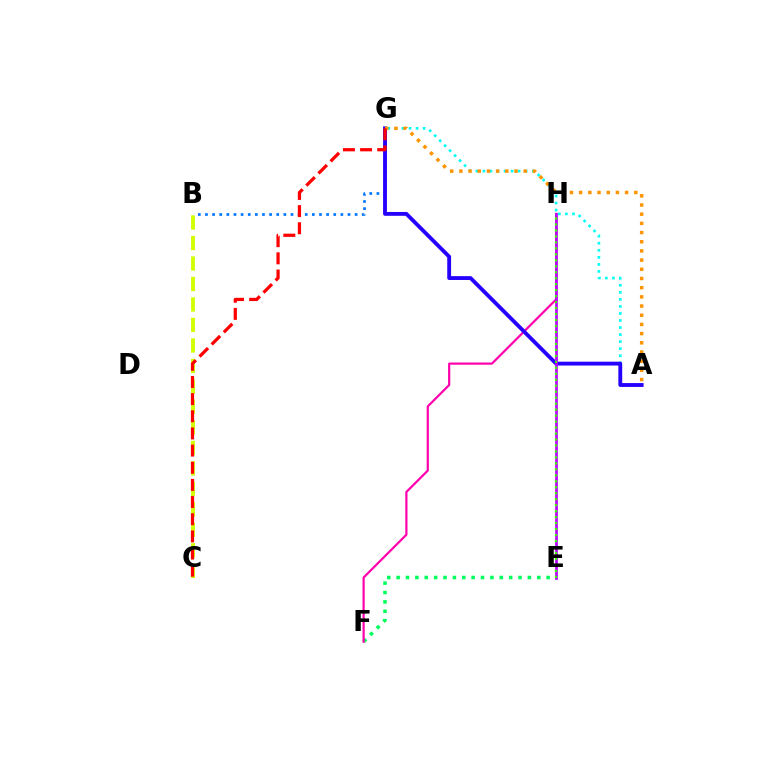{('B', 'G'): [{'color': '#0074ff', 'line_style': 'dotted', 'thickness': 1.94}], ('E', 'F'): [{'color': '#00ff5c', 'line_style': 'dotted', 'thickness': 2.55}], ('A', 'G'): [{'color': '#00fff6', 'line_style': 'dotted', 'thickness': 1.91}, {'color': '#2500ff', 'line_style': 'solid', 'thickness': 2.77}, {'color': '#ff9400', 'line_style': 'dotted', 'thickness': 2.5}], ('F', 'H'): [{'color': '#ff00ac', 'line_style': 'solid', 'thickness': 1.59}], ('B', 'C'): [{'color': '#d1ff00', 'line_style': 'dashed', 'thickness': 2.78}], ('E', 'H'): [{'color': '#b900ff', 'line_style': 'solid', 'thickness': 1.95}, {'color': '#3dff00', 'line_style': 'dotted', 'thickness': 1.62}], ('C', 'G'): [{'color': '#ff0000', 'line_style': 'dashed', 'thickness': 2.33}]}